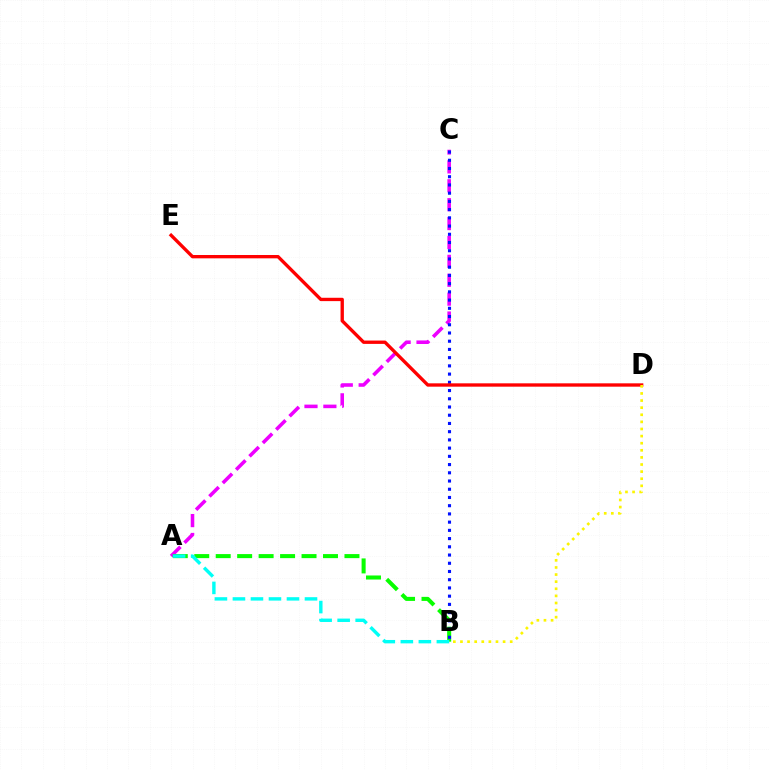{('A', 'C'): [{'color': '#ee00ff', 'line_style': 'dashed', 'thickness': 2.57}], ('A', 'B'): [{'color': '#08ff00', 'line_style': 'dashed', 'thickness': 2.92}, {'color': '#00fff6', 'line_style': 'dashed', 'thickness': 2.45}], ('B', 'C'): [{'color': '#0010ff', 'line_style': 'dotted', 'thickness': 2.23}], ('D', 'E'): [{'color': '#ff0000', 'line_style': 'solid', 'thickness': 2.41}], ('B', 'D'): [{'color': '#fcf500', 'line_style': 'dotted', 'thickness': 1.93}]}